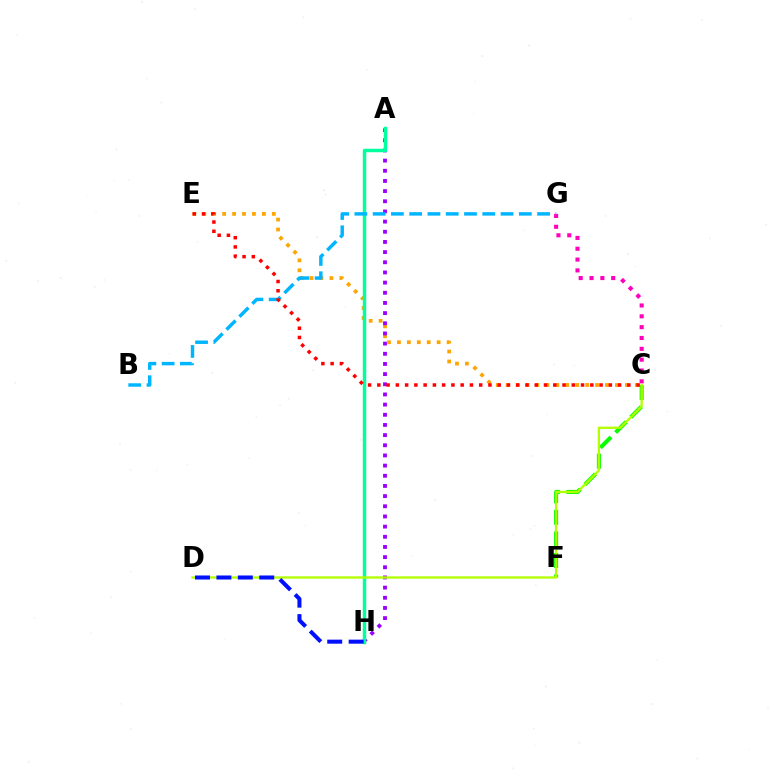{('C', 'E'): [{'color': '#ffa500', 'line_style': 'dotted', 'thickness': 2.7}, {'color': '#ff0000', 'line_style': 'dotted', 'thickness': 2.52}], ('A', 'H'): [{'color': '#9b00ff', 'line_style': 'dotted', 'thickness': 2.76}, {'color': '#00ff9d', 'line_style': 'solid', 'thickness': 2.48}], ('C', 'F'): [{'color': '#08ff00', 'line_style': 'dashed', 'thickness': 2.93}], ('C', 'G'): [{'color': '#ff00bd', 'line_style': 'dotted', 'thickness': 2.94}], ('B', 'G'): [{'color': '#00b5ff', 'line_style': 'dashed', 'thickness': 2.48}], ('C', 'D'): [{'color': '#b3ff00', 'line_style': 'solid', 'thickness': 1.67}], ('D', 'H'): [{'color': '#0010ff', 'line_style': 'dashed', 'thickness': 2.91}]}